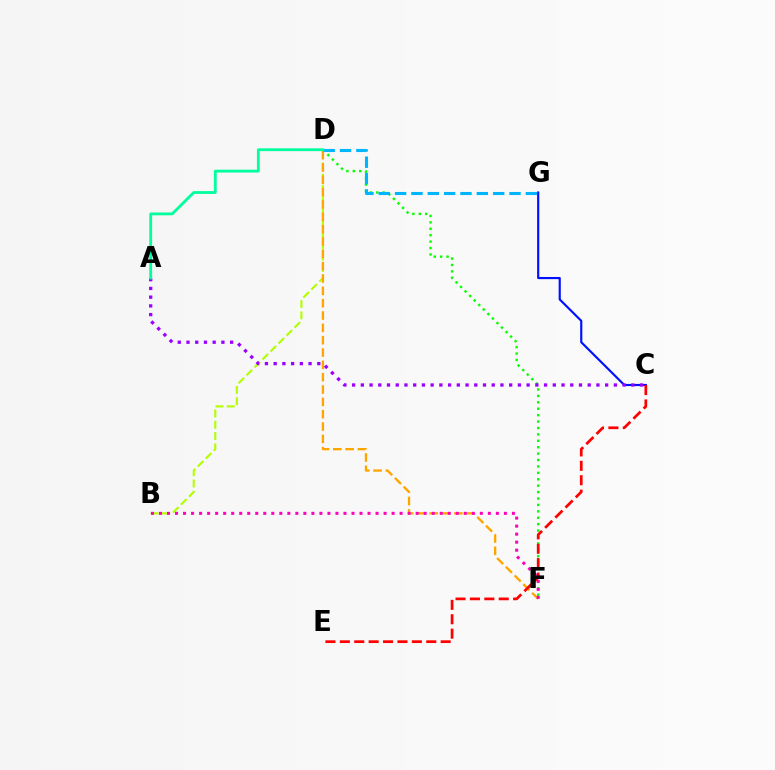{('C', 'G'): [{'color': '#0010ff', 'line_style': 'solid', 'thickness': 1.55}], ('B', 'D'): [{'color': '#b3ff00', 'line_style': 'dashed', 'thickness': 1.53}], ('D', 'F'): [{'color': '#08ff00', 'line_style': 'dotted', 'thickness': 1.74}, {'color': '#ffa500', 'line_style': 'dashed', 'thickness': 1.68}], ('B', 'F'): [{'color': '#ff00bd', 'line_style': 'dotted', 'thickness': 2.18}], ('A', 'C'): [{'color': '#9b00ff', 'line_style': 'dotted', 'thickness': 2.37}], ('D', 'G'): [{'color': '#00b5ff', 'line_style': 'dashed', 'thickness': 2.22}], ('A', 'D'): [{'color': '#00ff9d', 'line_style': 'solid', 'thickness': 2.03}], ('C', 'E'): [{'color': '#ff0000', 'line_style': 'dashed', 'thickness': 1.96}]}